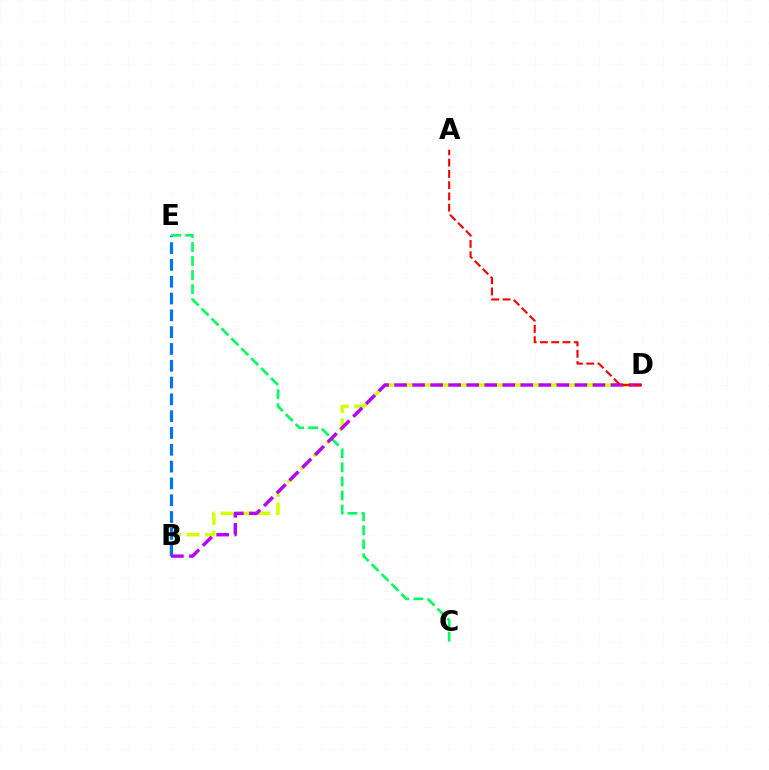{('B', 'D'): [{'color': '#d1ff00', 'line_style': 'dashed', 'thickness': 2.51}, {'color': '#b900ff', 'line_style': 'dashed', 'thickness': 2.45}], ('B', 'E'): [{'color': '#0074ff', 'line_style': 'dashed', 'thickness': 2.28}], ('C', 'E'): [{'color': '#00ff5c', 'line_style': 'dashed', 'thickness': 1.91}], ('A', 'D'): [{'color': '#ff0000', 'line_style': 'dashed', 'thickness': 1.53}]}